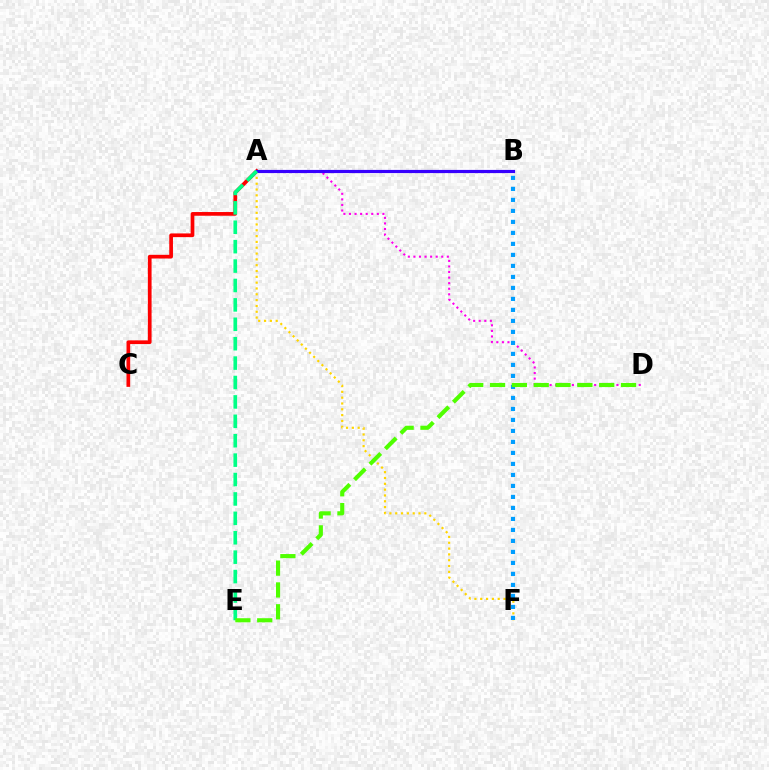{('A', 'F'): [{'color': '#ffd500', 'line_style': 'dotted', 'thickness': 1.58}], ('A', 'C'): [{'color': '#ff0000', 'line_style': 'solid', 'thickness': 2.67}], ('A', 'D'): [{'color': '#ff00ed', 'line_style': 'dotted', 'thickness': 1.51}], ('A', 'B'): [{'color': '#3700ff', 'line_style': 'solid', 'thickness': 2.29}], ('B', 'F'): [{'color': '#009eff', 'line_style': 'dotted', 'thickness': 2.99}], ('A', 'E'): [{'color': '#00ff86', 'line_style': 'dashed', 'thickness': 2.64}], ('D', 'E'): [{'color': '#4fff00', 'line_style': 'dashed', 'thickness': 2.97}]}